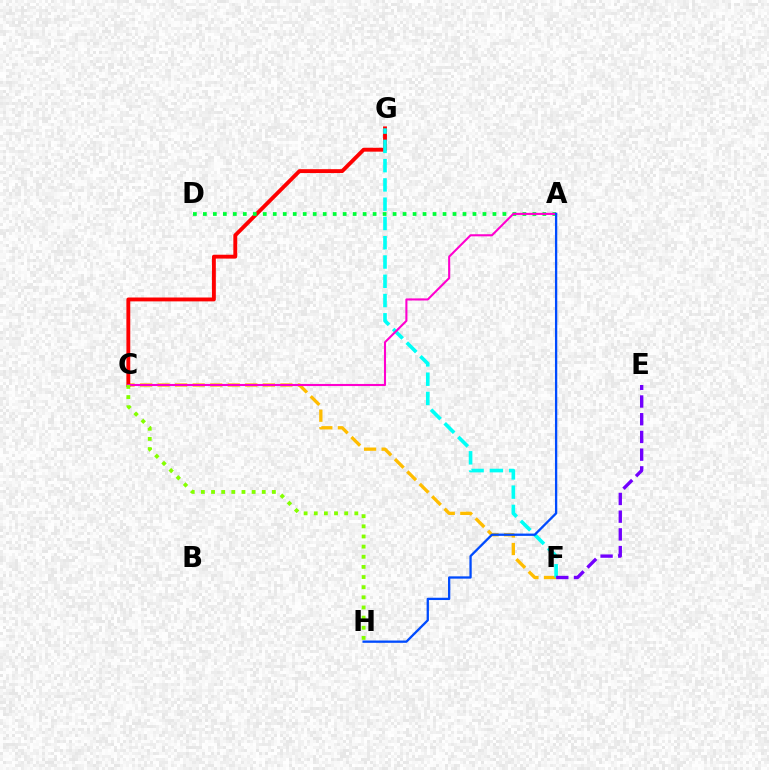{('C', 'F'): [{'color': '#ffbd00', 'line_style': 'dashed', 'thickness': 2.38}], ('C', 'G'): [{'color': '#ff0000', 'line_style': 'solid', 'thickness': 2.79}], ('F', 'G'): [{'color': '#00fff6', 'line_style': 'dashed', 'thickness': 2.62}], ('E', 'F'): [{'color': '#7200ff', 'line_style': 'dashed', 'thickness': 2.41}], ('A', 'D'): [{'color': '#00ff39', 'line_style': 'dotted', 'thickness': 2.71}], ('A', 'C'): [{'color': '#ff00cf', 'line_style': 'solid', 'thickness': 1.51}], ('C', 'H'): [{'color': '#84ff00', 'line_style': 'dotted', 'thickness': 2.76}], ('A', 'H'): [{'color': '#004bff', 'line_style': 'solid', 'thickness': 1.66}]}